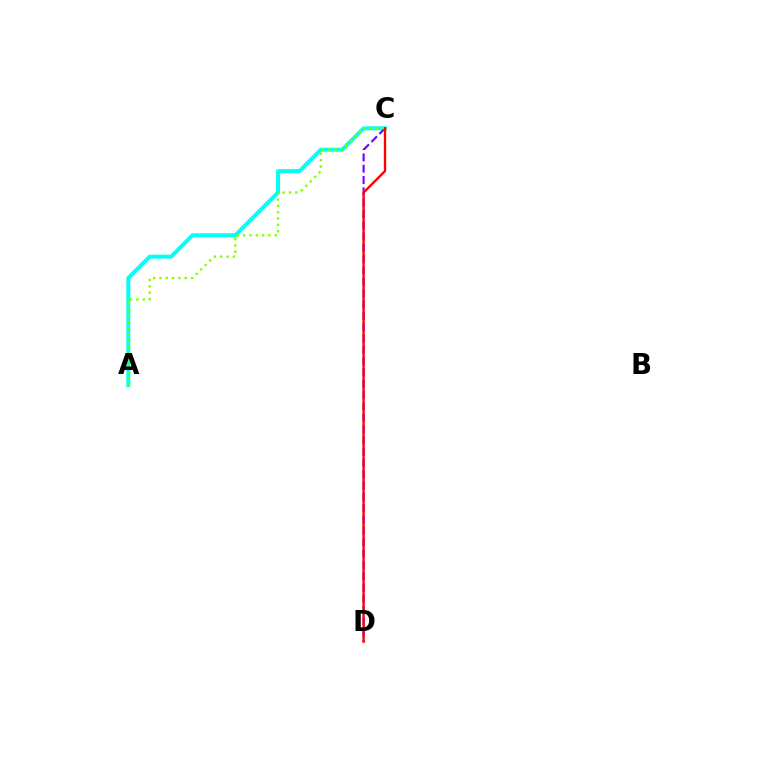{('A', 'C'): [{'color': '#00fff6', 'line_style': 'solid', 'thickness': 2.87}, {'color': '#84ff00', 'line_style': 'dotted', 'thickness': 1.72}], ('C', 'D'): [{'color': '#7200ff', 'line_style': 'dashed', 'thickness': 1.54}, {'color': '#ff0000', 'line_style': 'solid', 'thickness': 1.7}]}